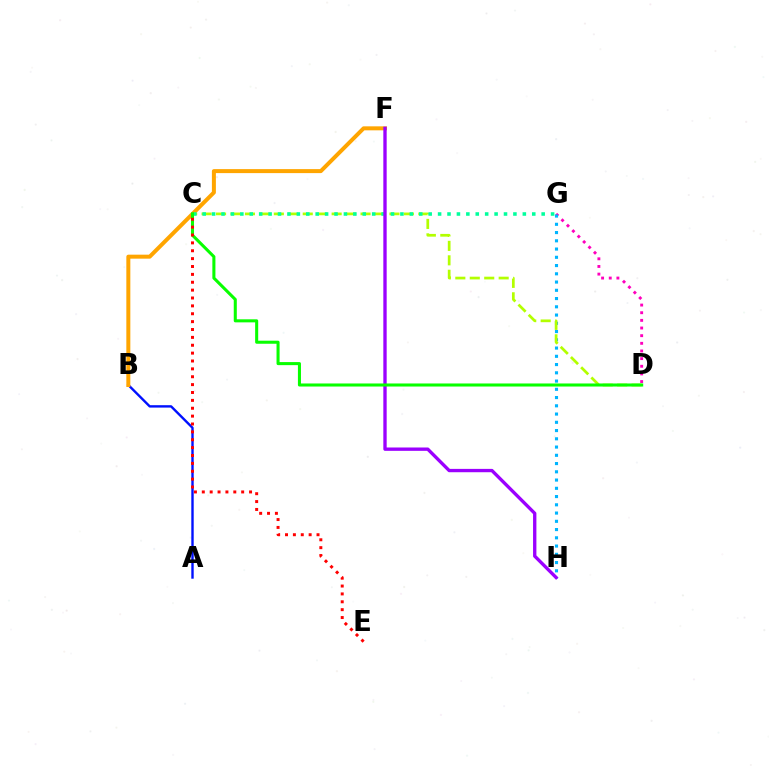{('D', 'G'): [{'color': '#ff00bd', 'line_style': 'dotted', 'thickness': 2.08}], ('A', 'B'): [{'color': '#0010ff', 'line_style': 'solid', 'thickness': 1.72}], ('G', 'H'): [{'color': '#00b5ff', 'line_style': 'dotted', 'thickness': 2.24}], ('C', 'D'): [{'color': '#b3ff00', 'line_style': 'dashed', 'thickness': 1.96}, {'color': '#08ff00', 'line_style': 'solid', 'thickness': 2.2}], ('B', 'F'): [{'color': '#ffa500', 'line_style': 'solid', 'thickness': 2.88}], ('C', 'G'): [{'color': '#00ff9d', 'line_style': 'dotted', 'thickness': 2.56}], ('F', 'H'): [{'color': '#9b00ff', 'line_style': 'solid', 'thickness': 2.41}], ('C', 'E'): [{'color': '#ff0000', 'line_style': 'dotted', 'thickness': 2.14}]}